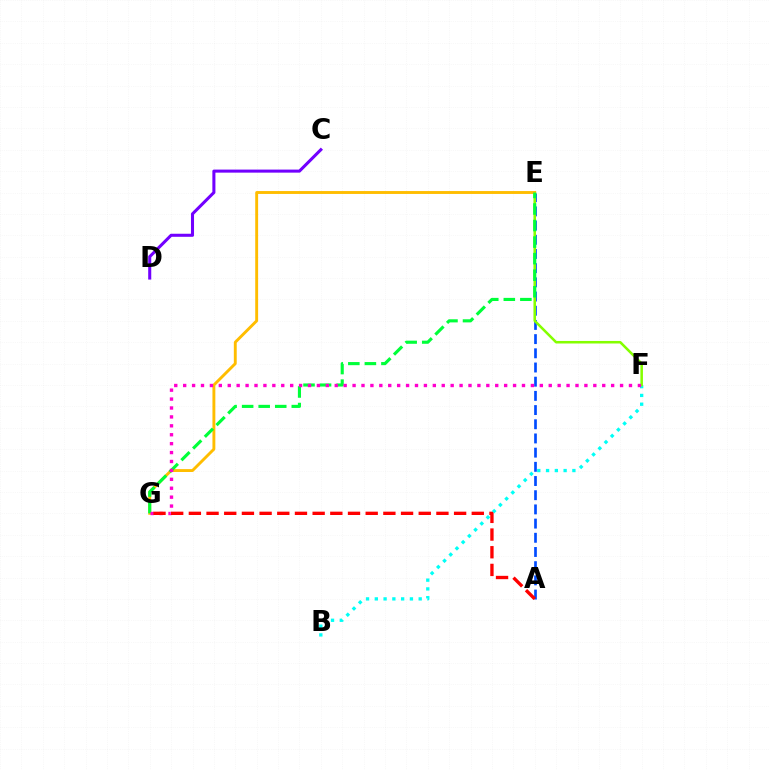{('A', 'E'): [{'color': '#004bff', 'line_style': 'dashed', 'thickness': 1.93}], ('B', 'F'): [{'color': '#00fff6', 'line_style': 'dotted', 'thickness': 2.38}], ('E', 'F'): [{'color': '#84ff00', 'line_style': 'solid', 'thickness': 1.83}], ('E', 'G'): [{'color': '#ffbd00', 'line_style': 'solid', 'thickness': 2.08}, {'color': '#00ff39', 'line_style': 'dashed', 'thickness': 2.25}], ('C', 'D'): [{'color': '#7200ff', 'line_style': 'solid', 'thickness': 2.2}], ('F', 'G'): [{'color': '#ff00cf', 'line_style': 'dotted', 'thickness': 2.42}], ('A', 'G'): [{'color': '#ff0000', 'line_style': 'dashed', 'thickness': 2.4}]}